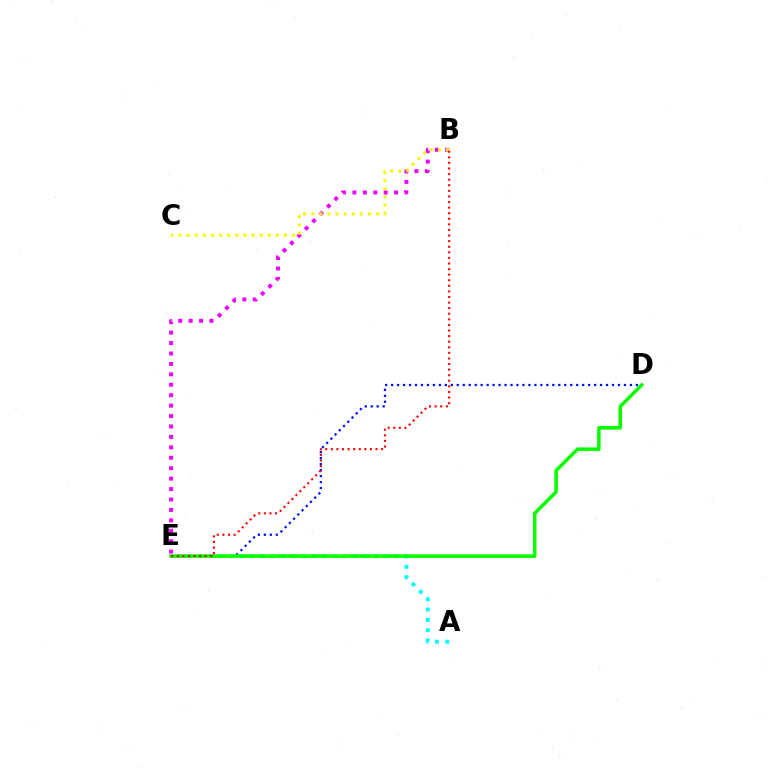{('D', 'E'): [{'color': '#0010ff', 'line_style': 'dotted', 'thickness': 1.62}, {'color': '#08ff00', 'line_style': 'solid', 'thickness': 2.52}], ('A', 'E'): [{'color': '#00fff6', 'line_style': 'dotted', 'thickness': 2.8}], ('B', 'E'): [{'color': '#ee00ff', 'line_style': 'dotted', 'thickness': 2.83}, {'color': '#ff0000', 'line_style': 'dotted', 'thickness': 1.52}], ('B', 'C'): [{'color': '#fcf500', 'line_style': 'dotted', 'thickness': 2.2}]}